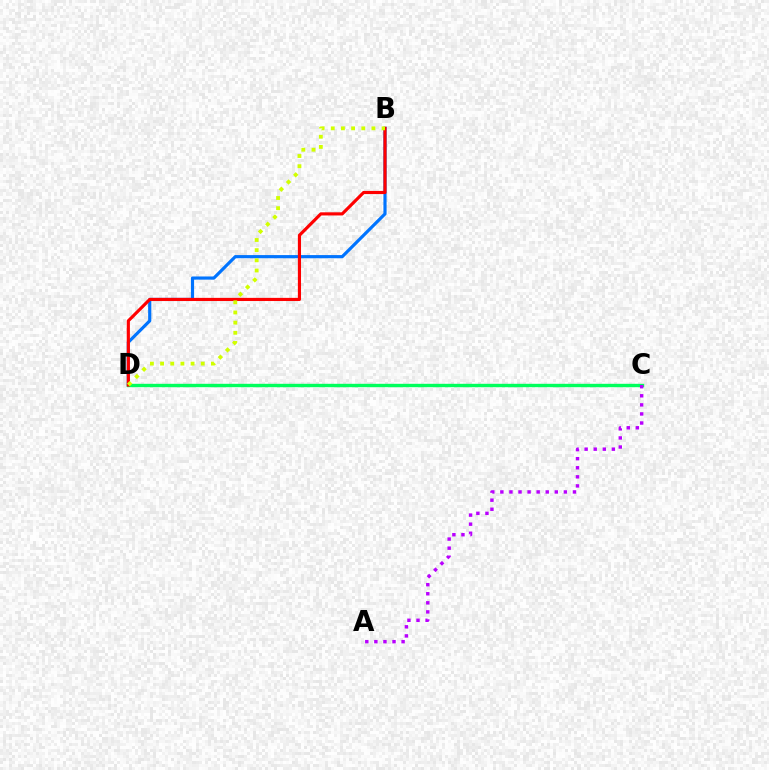{('B', 'D'): [{'color': '#0074ff', 'line_style': 'solid', 'thickness': 2.28}, {'color': '#ff0000', 'line_style': 'solid', 'thickness': 2.27}, {'color': '#d1ff00', 'line_style': 'dotted', 'thickness': 2.76}], ('C', 'D'): [{'color': '#00ff5c', 'line_style': 'solid', 'thickness': 2.44}], ('A', 'C'): [{'color': '#b900ff', 'line_style': 'dotted', 'thickness': 2.47}]}